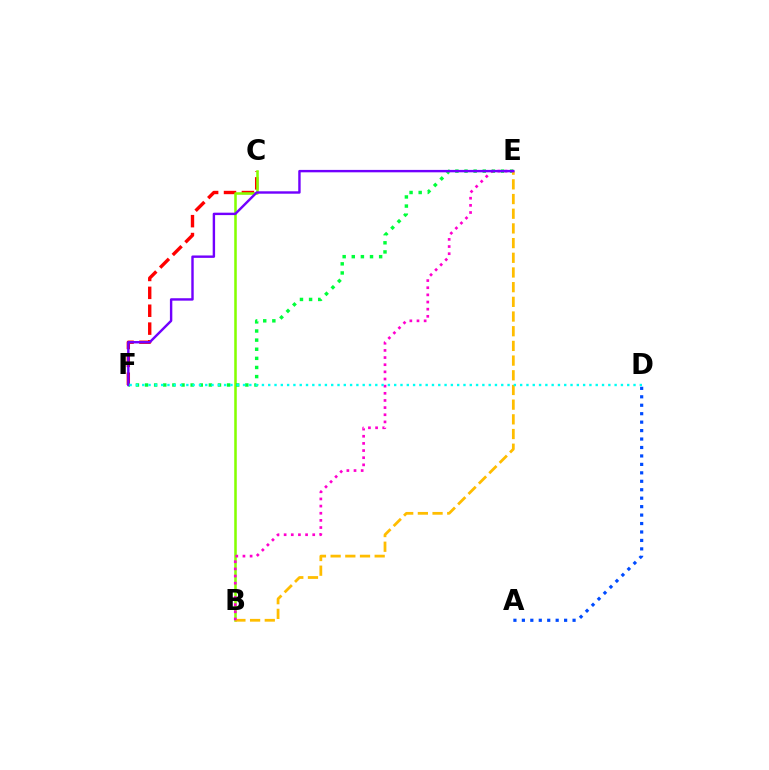{('C', 'F'): [{'color': '#ff0000', 'line_style': 'dashed', 'thickness': 2.43}], ('B', 'C'): [{'color': '#84ff00', 'line_style': 'solid', 'thickness': 1.83}], ('E', 'F'): [{'color': '#00ff39', 'line_style': 'dotted', 'thickness': 2.48}, {'color': '#7200ff', 'line_style': 'solid', 'thickness': 1.74}], ('B', 'E'): [{'color': '#ffbd00', 'line_style': 'dashed', 'thickness': 2.0}, {'color': '#ff00cf', 'line_style': 'dotted', 'thickness': 1.94}], ('A', 'D'): [{'color': '#004bff', 'line_style': 'dotted', 'thickness': 2.3}], ('D', 'F'): [{'color': '#00fff6', 'line_style': 'dotted', 'thickness': 1.71}]}